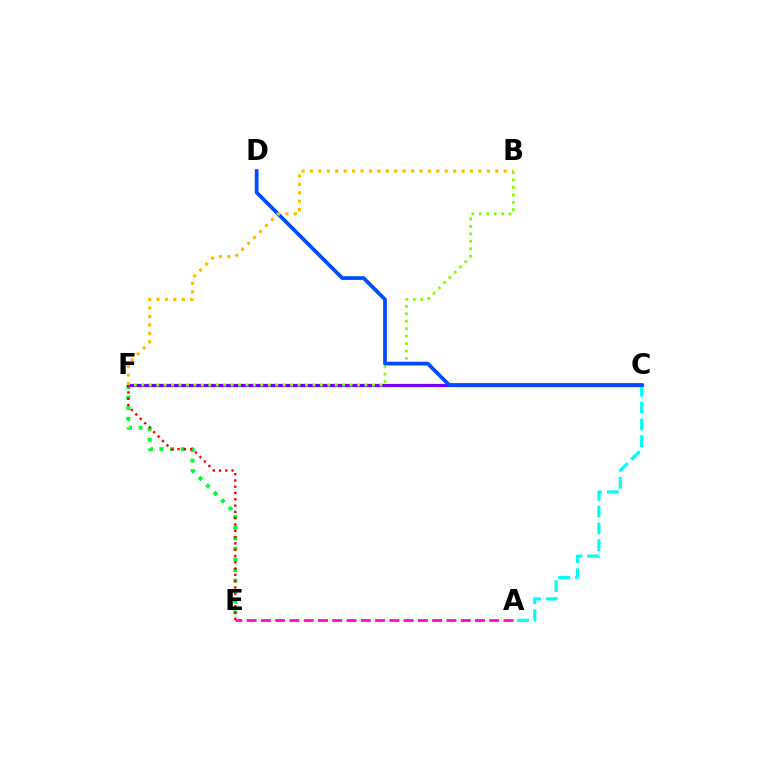{('E', 'F'): [{'color': '#00ff39', 'line_style': 'dotted', 'thickness': 2.88}, {'color': '#ff0000', 'line_style': 'dotted', 'thickness': 1.71}], ('A', 'E'): [{'color': '#ff00cf', 'line_style': 'dashed', 'thickness': 1.94}], ('C', 'F'): [{'color': '#7200ff', 'line_style': 'solid', 'thickness': 2.31}], ('B', 'F'): [{'color': '#84ff00', 'line_style': 'dotted', 'thickness': 2.02}, {'color': '#ffbd00', 'line_style': 'dotted', 'thickness': 2.29}], ('A', 'C'): [{'color': '#00fff6', 'line_style': 'dashed', 'thickness': 2.28}], ('C', 'D'): [{'color': '#004bff', 'line_style': 'solid', 'thickness': 2.69}]}